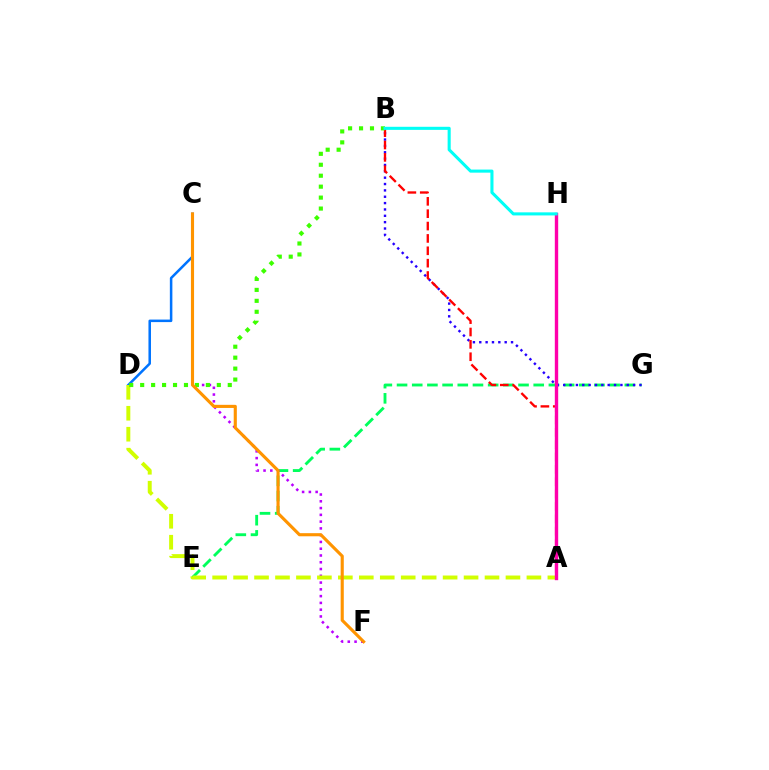{('C', 'D'): [{'color': '#0074ff', 'line_style': 'solid', 'thickness': 1.82}], ('E', 'G'): [{'color': '#00ff5c', 'line_style': 'dashed', 'thickness': 2.06}], ('B', 'G'): [{'color': '#2500ff', 'line_style': 'dotted', 'thickness': 1.73}], ('A', 'B'): [{'color': '#ff0000', 'line_style': 'dashed', 'thickness': 1.68}], ('C', 'F'): [{'color': '#b900ff', 'line_style': 'dotted', 'thickness': 1.84}, {'color': '#ff9400', 'line_style': 'solid', 'thickness': 2.24}], ('A', 'D'): [{'color': '#d1ff00', 'line_style': 'dashed', 'thickness': 2.85}], ('B', 'D'): [{'color': '#3dff00', 'line_style': 'dotted', 'thickness': 2.97}], ('A', 'H'): [{'color': '#ff00ac', 'line_style': 'solid', 'thickness': 2.43}], ('B', 'H'): [{'color': '#00fff6', 'line_style': 'solid', 'thickness': 2.22}]}